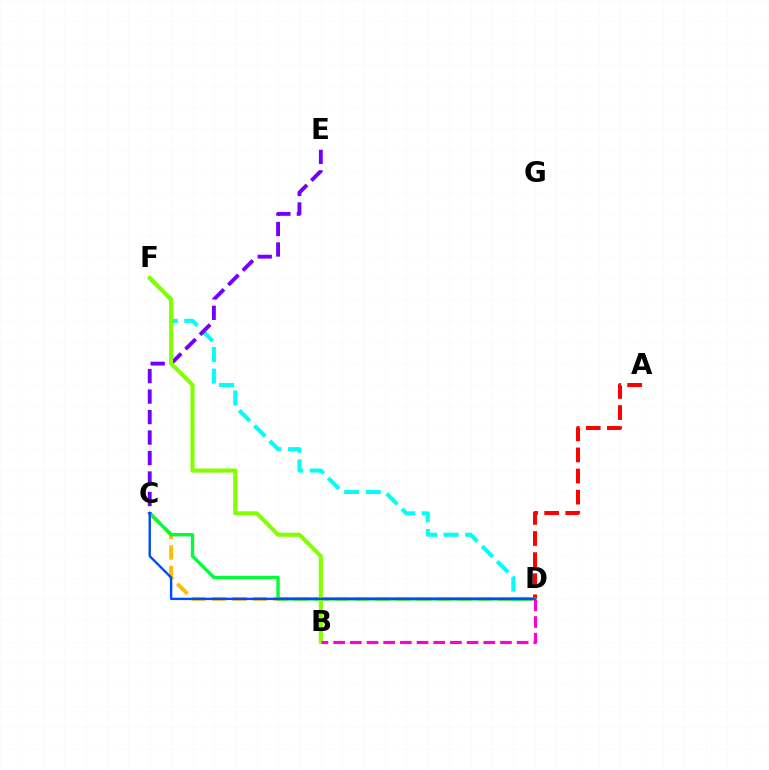{('D', 'F'): [{'color': '#00fff6', 'line_style': 'dashed', 'thickness': 2.94}], ('C', 'D'): [{'color': '#ffbd00', 'line_style': 'dashed', 'thickness': 2.78}, {'color': '#00ff39', 'line_style': 'solid', 'thickness': 2.43}, {'color': '#004bff', 'line_style': 'solid', 'thickness': 1.72}], ('A', 'D'): [{'color': '#ff0000', 'line_style': 'dashed', 'thickness': 2.87}], ('C', 'E'): [{'color': '#7200ff', 'line_style': 'dashed', 'thickness': 2.78}], ('B', 'F'): [{'color': '#84ff00', 'line_style': 'solid', 'thickness': 2.94}], ('B', 'D'): [{'color': '#ff00cf', 'line_style': 'dashed', 'thickness': 2.27}]}